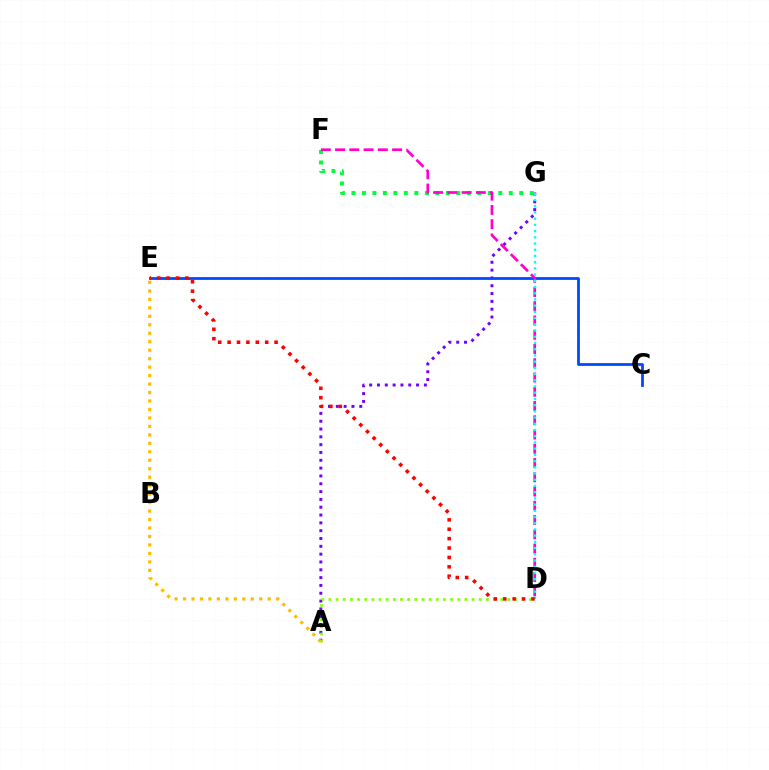{('A', 'G'): [{'color': '#7200ff', 'line_style': 'dotted', 'thickness': 2.12}], ('F', 'G'): [{'color': '#00ff39', 'line_style': 'dotted', 'thickness': 2.85}], ('C', 'E'): [{'color': '#004bff', 'line_style': 'solid', 'thickness': 2.02}], ('D', 'F'): [{'color': '#ff00cf', 'line_style': 'dashed', 'thickness': 1.94}], ('A', 'D'): [{'color': '#84ff00', 'line_style': 'dotted', 'thickness': 1.94}], ('A', 'E'): [{'color': '#ffbd00', 'line_style': 'dotted', 'thickness': 2.3}], ('D', 'G'): [{'color': '#00fff6', 'line_style': 'dotted', 'thickness': 1.69}], ('D', 'E'): [{'color': '#ff0000', 'line_style': 'dotted', 'thickness': 2.55}]}